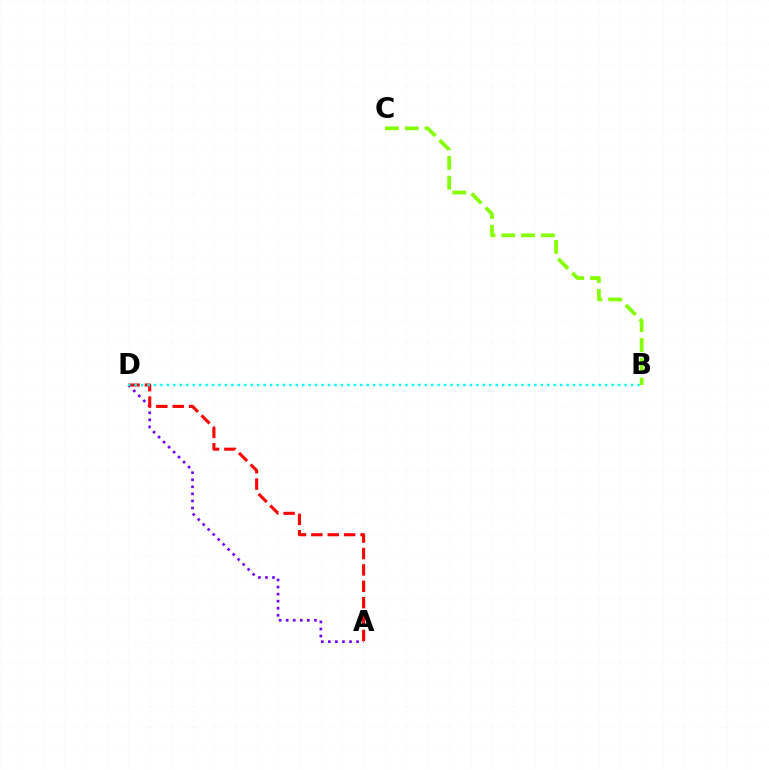{('A', 'D'): [{'color': '#7200ff', 'line_style': 'dotted', 'thickness': 1.92}, {'color': '#ff0000', 'line_style': 'dashed', 'thickness': 2.23}], ('B', 'C'): [{'color': '#84ff00', 'line_style': 'dashed', 'thickness': 2.69}], ('B', 'D'): [{'color': '#00fff6', 'line_style': 'dotted', 'thickness': 1.75}]}